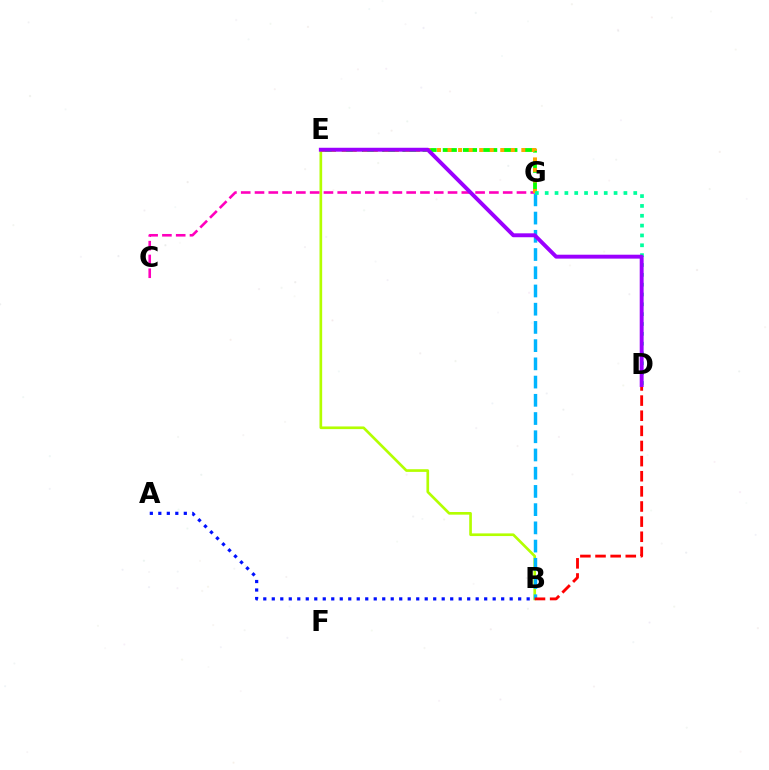{('B', 'E'): [{'color': '#b3ff00', 'line_style': 'solid', 'thickness': 1.92}], ('B', 'G'): [{'color': '#00b5ff', 'line_style': 'dashed', 'thickness': 2.48}], ('E', 'G'): [{'color': '#08ff00', 'line_style': 'dashed', 'thickness': 2.74}, {'color': '#ffa500', 'line_style': 'dotted', 'thickness': 2.86}], ('C', 'G'): [{'color': '#ff00bd', 'line_style': 'dashed', 'thickness': 1.87}], ('A', 'B'): [{'color': '#0010ff', 'line_style': 'dotted', 'thickness': 2.31}], ('B', 'D'): [{'color': '#ff0000', 'line_style': 'dashed', 'thickness': 2.06}], ('D', 'G'): [{'color': '#00ff9d', 'line_style': 'dotted', 'thickness': 2.67}], ('D', 'E'): [{'color': '#9b00ff', 'line_style': 'solid', 'thickness': 2.82}]}